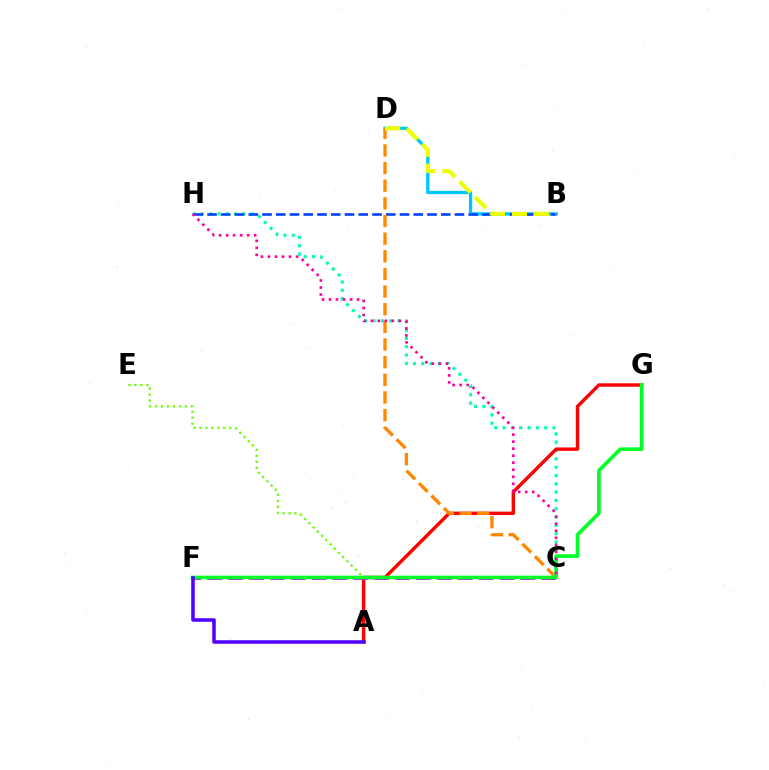{('B', 'D'): [{'color': '#00c7ff', 'line_style': 'solid', 'thickness': 2.38}, {'color': '#eeff00', 'line_style': 'dashed', 'thickness': 2.97}], ('C', 'H'): [{'color': '#00ffaf', 'line_style': 'dotted', 'thickness': 2.26}, {'color': '#ff00a0', 'line_style': 'dotted', 'thickness': 1.91}], ('A', 'E'): [{'color': '#66ff00', 'line_style': 'dotted', 'thickness': 1.63}], ('A', 'G'): [{'color': '#ff0000', 'line_style': 'solid', 'thickness': 2.45}], ('B', 'H'): [{'color': '#003fff', 'line_style': 'dashed', 'thickness': 1.87}], ('C', 'F'): [{'color': '#d600ff', 'line_style': 'dashed', 'thickness': 2.84}], ('C', 'D'): [{'color': '#ff8800', 'line_style': 'dashed', 'thickness': 2.4}], ('F', 'G'): [{'color': '#00ff27', 'line_style': 'solid', 'thickness': 2.62}], ('A', 'F'): [{'color': '#4f00ff', 'line_style': 'solid', 'thickness': 2.54}]}